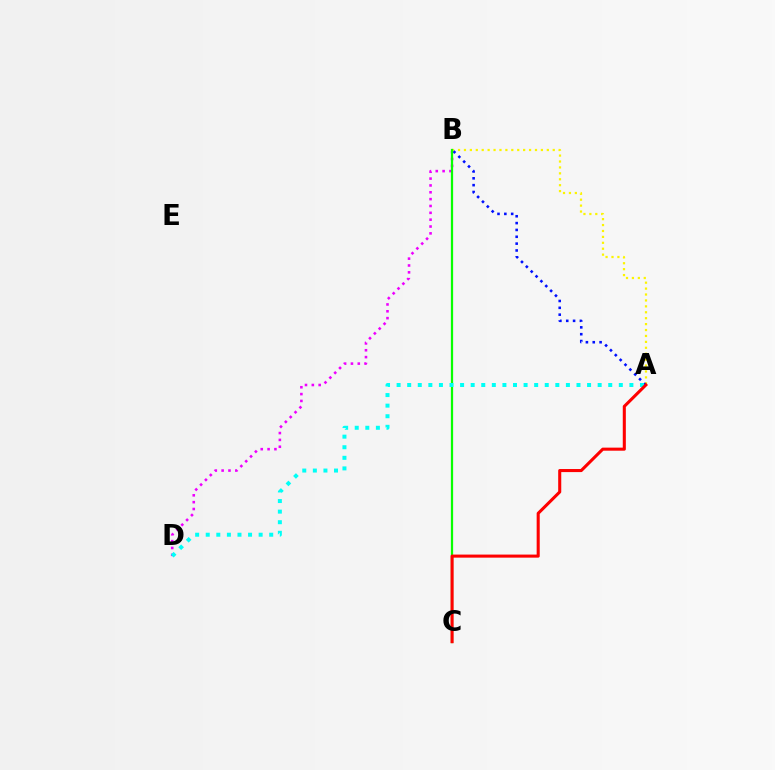{('B', 'D'): [{'color': '#ee00ff', 'line_style': 'dotted', 'thickness': 1.86}], ('A', 'B'): [{'color': '#fcf500', 'line_style': 'dotted', 'thickness': 1.61}, {'color': '#0010ff', 'line_style': 'dotted', 'thickness': 1.86}], ('B', 'C'): [{'color': '#08ff00', 'line_style': 'solid', 'thickness': 1.62}], ('A', 'D'): [{'color': '#00fff6', 'line_style': 'dotted', 'thickness': 2.87}], ('A', 'C'): [{'color': '#ff0000', 'line_style': 'solid', 'thickness': 2.21}]}